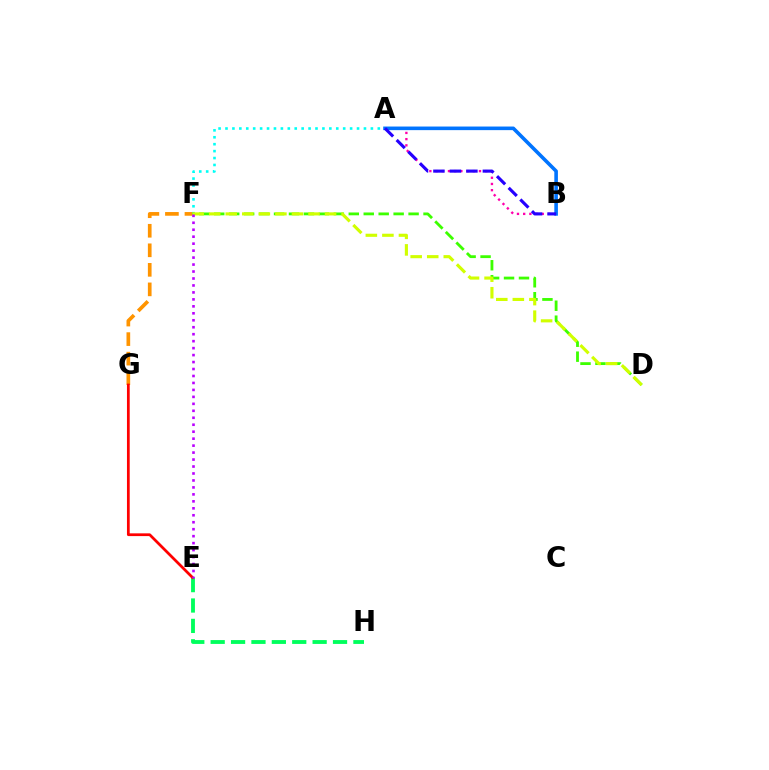{('A', 'B'): [{'color': '#ff00ac', 'line_style': 'dotted', 'thickness': 1.69}, {'color': '#0074ff', 'line_style': 'solid', 'thickness': 2.59}, {'color': '#2500ff', 'line_style': 'dashed', 'thickness': 2.24}], ('A', 'F'): [{'color': '#00fff6', 'line_style': 'dotted', 'thickness': 1.88}], ('F', 'G'): [{'color': '#ff9400', 'line_style': 'dashed', 'thickness': 2.65}], ('D', 'F'): [{'color': '#3dff00', 'line_style': 'dashed', 'thickness': 2.03}, {'color': '#d1ff00', 'line_style': 'dashed', 'thickness': 2.25}], ('E', 'H'): [{'color': '#00ff5c', 'line_style': 'dashed', 'thickness': 2.77}], ('E', 'G'): [{'color': '#ff0000', 'line_style': 'solid', 'thickness': 1.98}], ('E', 'F'): [{'color': '#b900ff', 'line_style': 'dotted', 'thickness': 1.89}]}